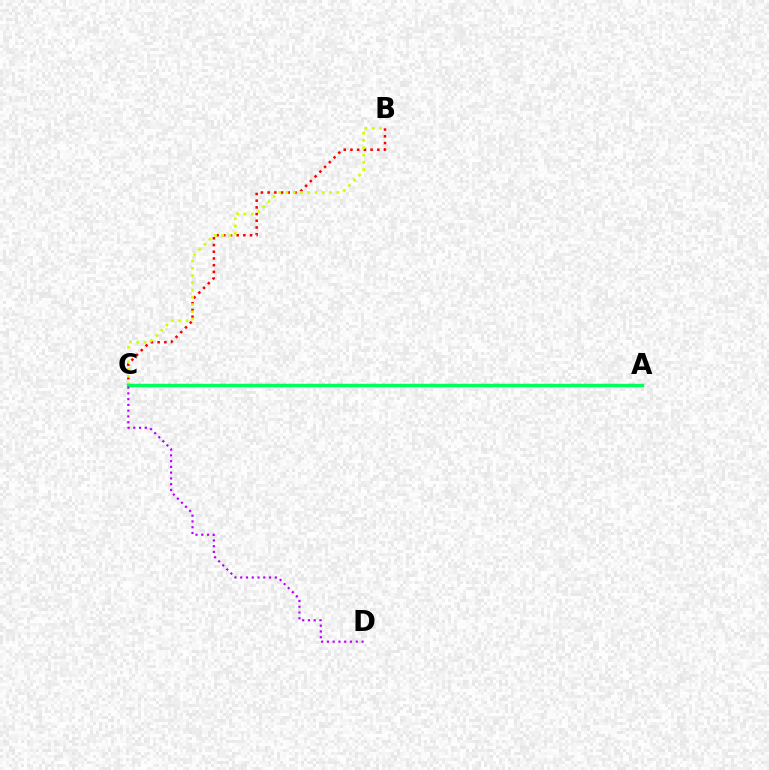{('B', 'C'): [{'color': '#ff0000', 'line_style': 'dotted', 'thickness': 1.82}, {'color': '#d1ff00', 'line_style': 'dotted', 'thickness': 1.97}], ('A', 'C'): [{'color': '#0074ff', 'line_style': 'solid', 'thickness': 1.85}, {'color': '#00ff5c', 'line_style': 'solid', 'thickness': 2.5}], ('C', 'D'): [{'color': '#b900ff', 'line_style': 'dotted', 'thickness': 1.57}]}